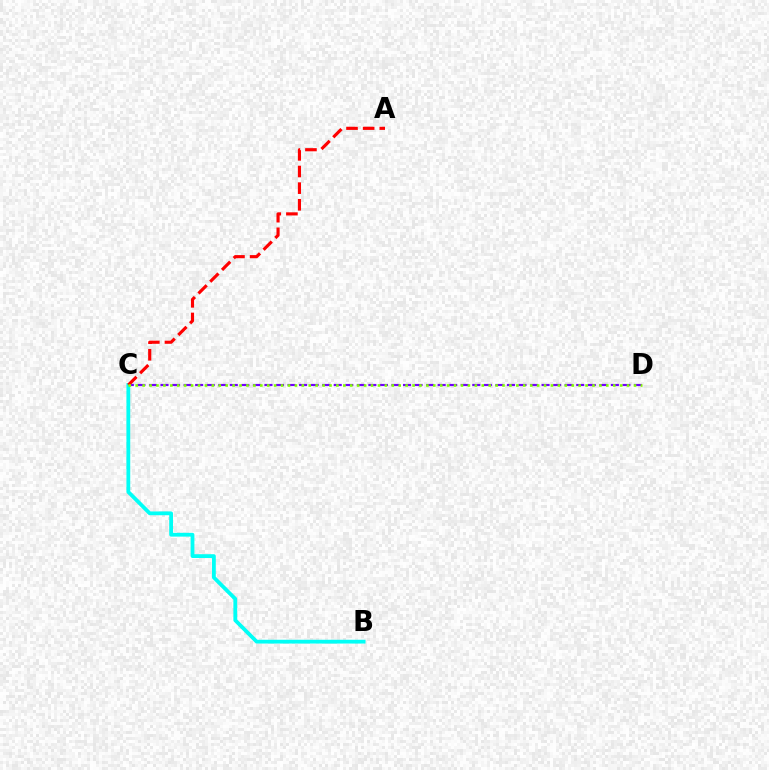{('C', 'D'): [{'color': '#7200ff', 'line_style': 'dashed', 'thickness': 1.57}, {'color': '#84ff00', 'line_style': 'dotted', 'thickness': 1.88}], ('B', 'C'): [{'color': '#00fff6', 'line_style': 'solid', 'thickness': 2.73}], ('A', 'C'): [{'color': '#ff0000', 'line_style': 'dashed', 'thickness': 2.26}]}